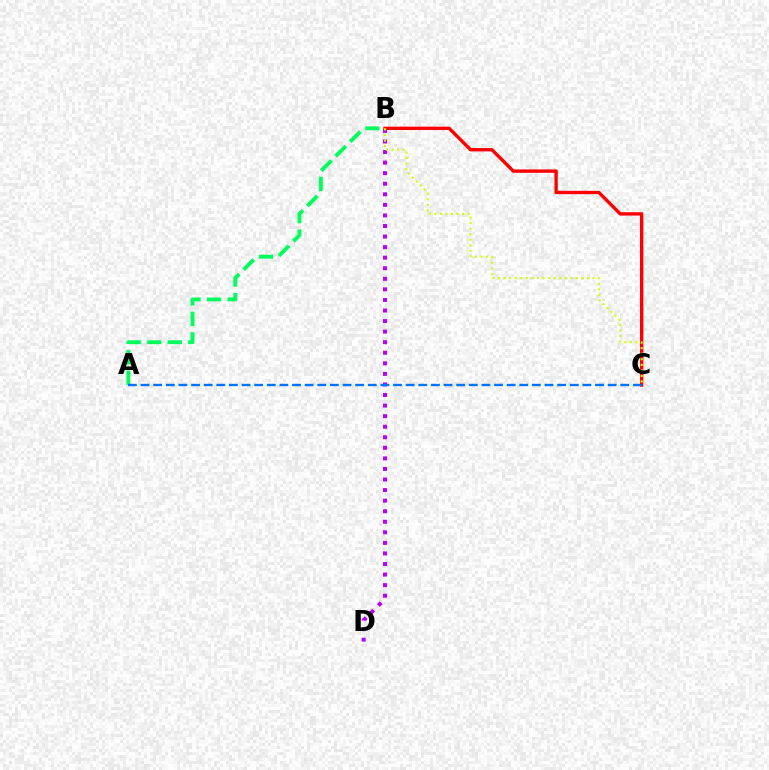{('A', 'B'): [{'color': '#00ff5c', 'line_style': 'dashed', 'thickness': 2.79}], ('B', 'D'): [{'color': '#b900ff', 'line_style': 'dotted', 'thickness': 2.87}], ('B', 'C'): [{'color': '#ff0000', 'line_style': 'solid', 'thickness': 2.42}, {'color': '#d1ff00', 'line_style': 'dotted', 'thickness': 1.51}], ('A', 'C'): [{'color': '#0074ff', 'line_style': 'dashed', 'thickness': 1.71}]}